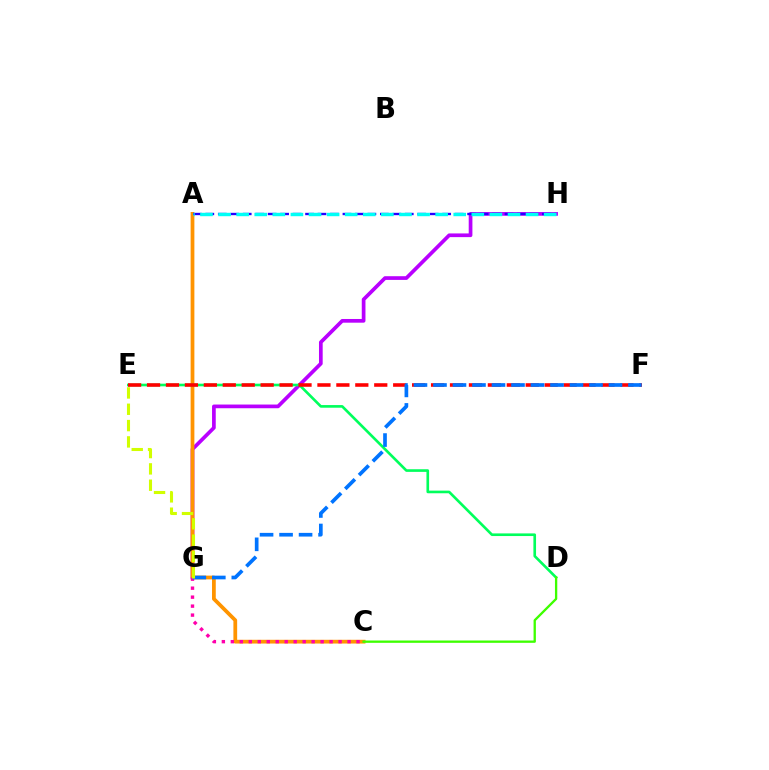{('G', 'H'): [{'color': '#b900ff', 'line_style': 'solid', 'thickness': 2.66}], ('A', 'C'): [{'color': '#ff9400', 'line_style': 'solid', 'thickness': 2.7}], ('D', 'E'): [{'color': '#00ff5c', 'line_style': 'solid', 'thickness': 1.9}], ('A', 'H'): [{'color': '#2500ff', 'line_style': 'dashed', 'thickness': 1.69}, {'color': '#00fff6', 'line_style': 'dashed', 'thickness': 2.46}], ('E', 'F'): [{'color': '#ff0000', 'line_style': 'dashed', 'thickness': 2.57}], ('C', 'G'): [{'color': '#ff00ac', 'line_style': 'dotted', 'thickness': 2.44}], ('F', 'G'): [{'color': '#0074ff', 'line_style': 'dashed', 'thickness': 2.65}], ('C', 'D'): [{'color': '#3dff00', 'line_style': 'solid', 'thickness': 1.67}], ('E', 'G'): [{'color': '#d1ff00', 'line_style': 'dashed', 'thickness': 2.22}]}